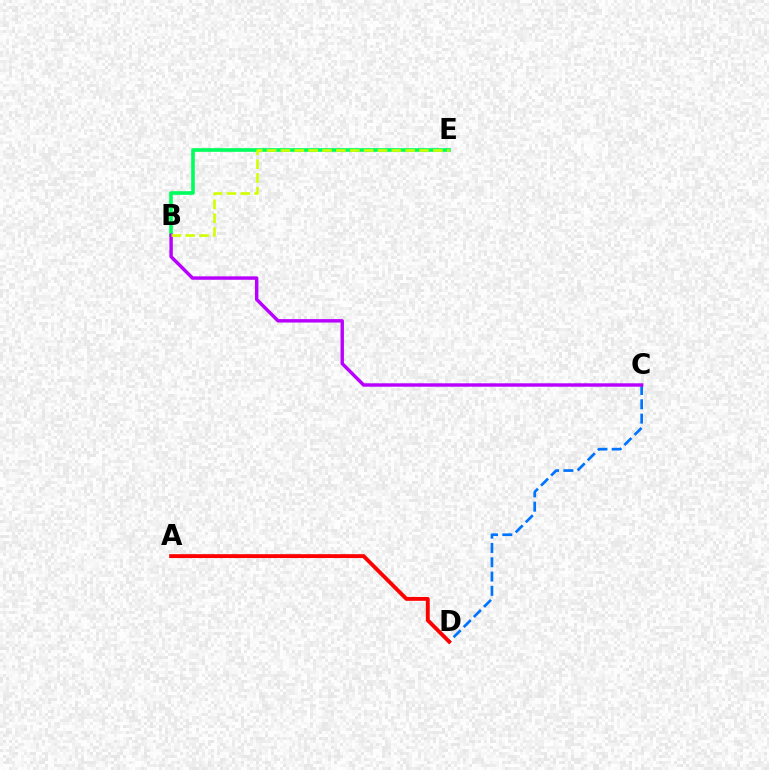{('B', 'E'): [{'color': '#00ff5c', 'line_style': 'solid', 'thickness': 2.61}, {'color': '#d1ff00', 'line_style': 'dashed', 'thickness': 1.88}], ('C', 'D'): [{'color': '#0074ff', 'line_style': 'dashed', 'thickness': 1.94}], ('B', 'C'): [{'color': '#b900ff', 'line_style': 'solid', 'thickness': 2.47}], ('A', 'D'): [{'color': '#ff0000', 'line_style': 'solid', 'thickness': 2.79}]}